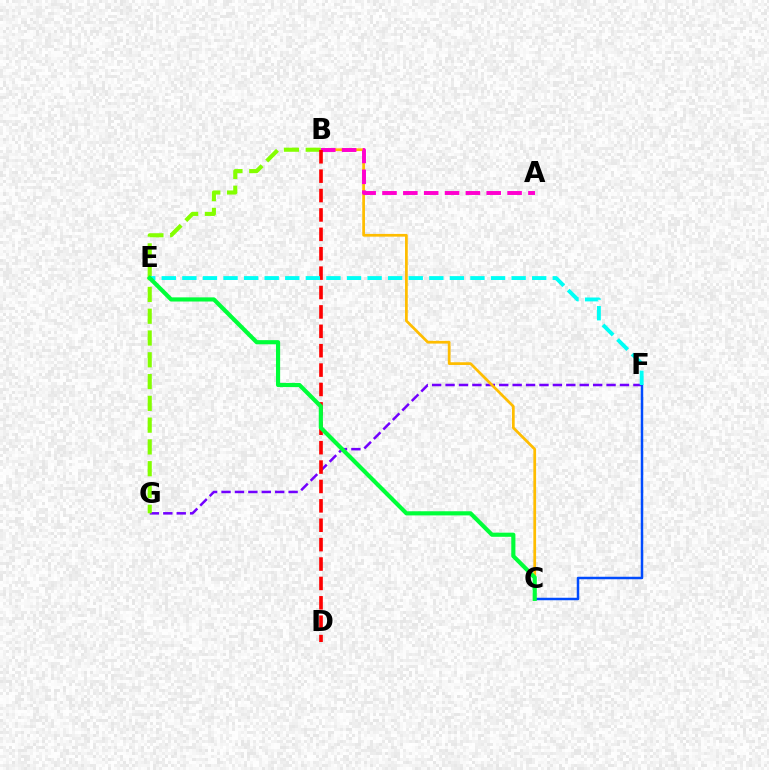{('F', 'G'): [{'color': '#7200ff', 'line_style': 'dashed', 'thickness': 1.82}], ('B', 'C'): [{'color': '#ffbd00', 'line_style': 'solid', 'thickness': 1.97}], ('B', 'G'): [{'color': '#84ff00', 'line_style': 'dashed', 'thickness': 2.96}], ('A', 'B'): [{'color': '#ff00cf', 'line_style': 'dashed', 'thickness': 2.83}], ('B', 'D'): [{'color': '#ff0000', 'line_style': 'dashed', 'thickness': 2.63}], ('C', 'F'): [{'color': '#004bff', 'line_style': 'solid', 'thickness': 1.79}], ('E', 'F'): [{'color': '#00fff6', 'line_style': 'dashed', 'thickness': 2.8}], ('C', 'E'): [{'color': '#00ff39', 'line_style': 'solid', 'thickness': 2.99}]}